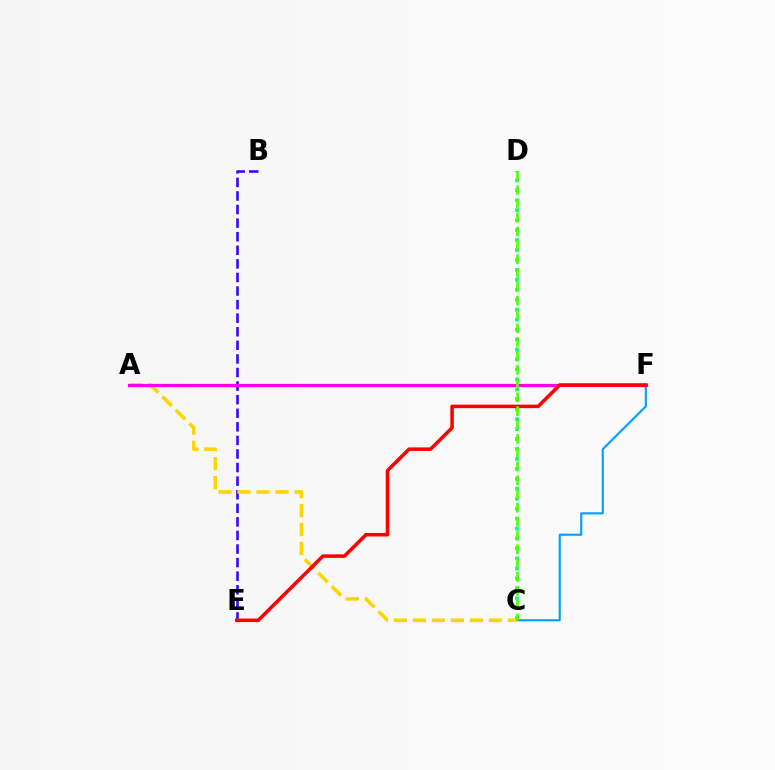{('B', 'E'): [{'color': '#3700ff', 'line_style': 'dashed', 'thickness': 1.84}], ('C', 'F'): [{'color': '#009eff', 'line_style': 'solid', 'thickness': 1.52}], ('C', 'D'): [{'color': '#00ff86', 'line_style': 'dotted', 'thickness': 2.7}, {'color': '#4fff00', 'line_style': 'dashed', 'thickness': 1.88}], ('A', 'C'): [{'color': '#ffd500', 'line_style': 'dashed', 'thickness': 2.58}], ('A', 'F'): [{'color': '#ff00ed', 'line_style': 'solid', 'thickness': 2.29}], ('E', 'F'): [{'color': '#ff0000', 'line_style': 'solid', 'thickness': 2.54}]}